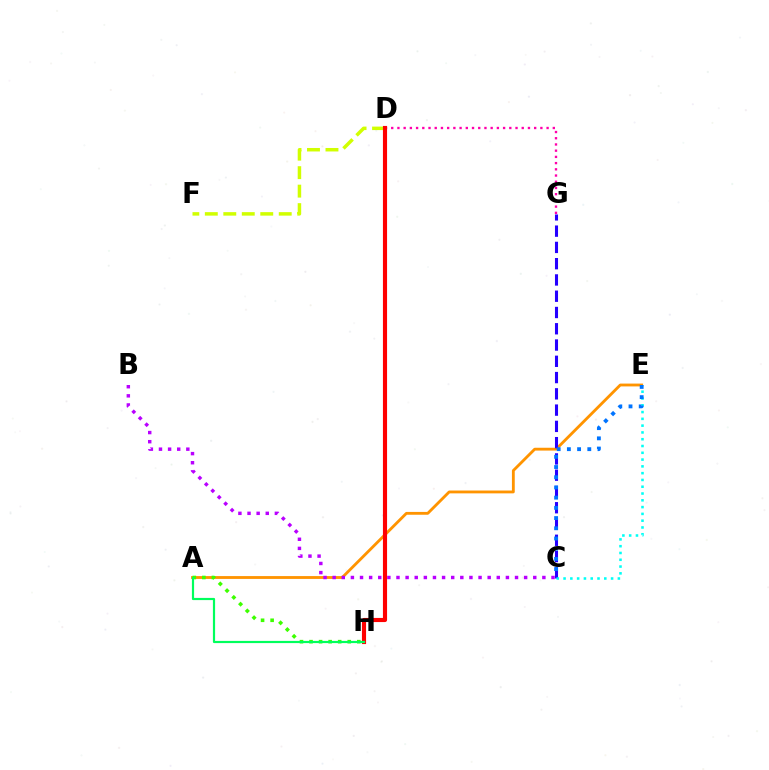{('A', 'E'): [{'color': '#ff9400', 'line_style': 'solid', 'thickness': 2.04}], ('A', 'H'): [{'color': '#3dff00', 'line_style': 'dotted', 'thickness': 2.6}, {'color': '#00ff5c', 'line_style': 'solid', 'thickness': 1.58}], ('C', 'G'): [{'color': '#2500ff', 'line_style': 'dashed', 'thickness': 2.21}], ('D', 'G'): [{'color': '#ff00ac', 'line_style': 'dotted', 'thickness': 1.69}], ('D', 'F'): [{'color': '#d1ff00', 'line_style': 'dashed', 'thickness': 2.51}], ('D', 'H'): [{'color': '#ff0000', 'line_style': 'solid', 'thickness': 2.98}], ('C', 'E'): [{'color': '#00fff6', 'line_style': 'dotted', 'thickness': 1.84}, {'color': '#0074ff', 'line_style': 'dotted', 'thickness': 2.77}], ('B', 'C'): [{'color': '#b900ff', 'line_style': 'dotted', 'thickness': 2.48}]}